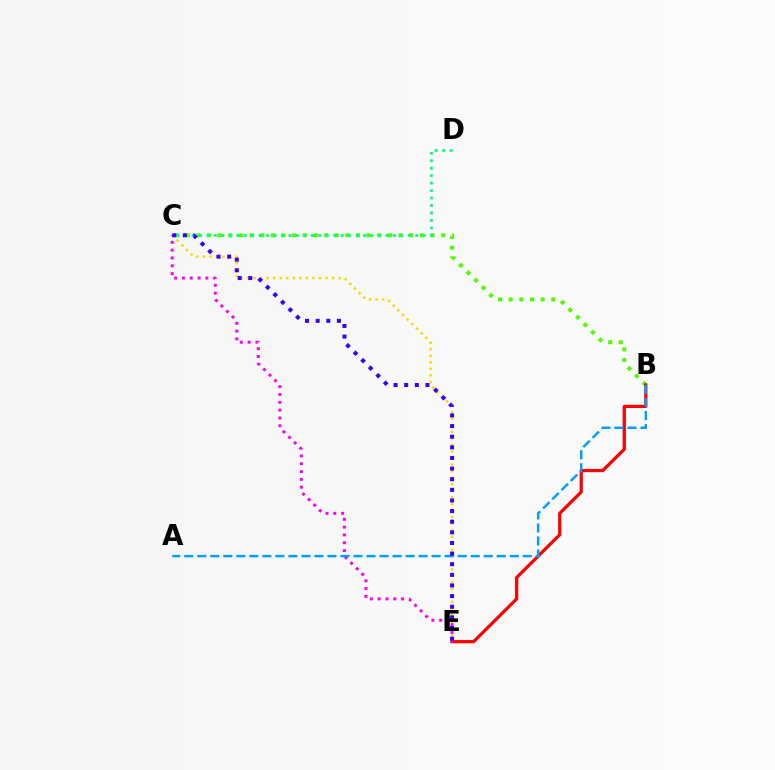{('B', 'C'): [{'color': '#4fff00', 'line_style': 'dotted', 'thickness': 2.89}], ('C', 'E'): [{'color': '#ffd500', 'line_style': 'dotted', 'thickness': 1.78}, {'color': '#ff00ed', 'line_style': 'dotted', 'thickness': 2.13}, {'color': '#3700ff', 'line_style': 'dotted', 'thickness': 2.89}], ('C', 'D'): [{'color': '#00ff86', 'line_style': 'dotted', 'thickness': 2.03}], ('B', 'E'): [{'color': '#ff0000', 'line_style': 'solid', 'thickness': 2.32}], ('A', 'B'): [{'color': '#009eff', 'line_style': 'dashed', 'thickness': 1.77}]}